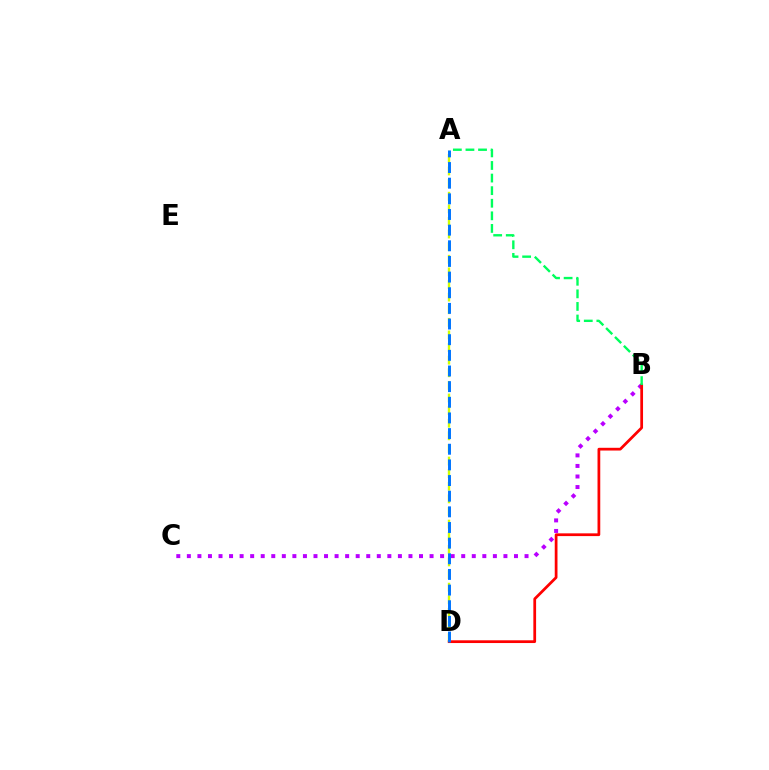{('B', 'C'): [{'color': '#b900ff', 'line_style': 'dotted', 'thickness': 2.87}], ('A', 'D'): [{'color': '#d1ff00', 'line_style': 'dashed', 'thickness': 1.71}, {'color': '#0074ff', 'line_style': 'dashed', 'thickness': 2.13}], ('B', 'D'): [{'color': '#ff0000', 'line_style': 'solid', 'thickness': 1.98}], ('A', 'B'): [{'color': '#00ff5c', 'line_style': 'dashed', 'thickness': 1.71}]}